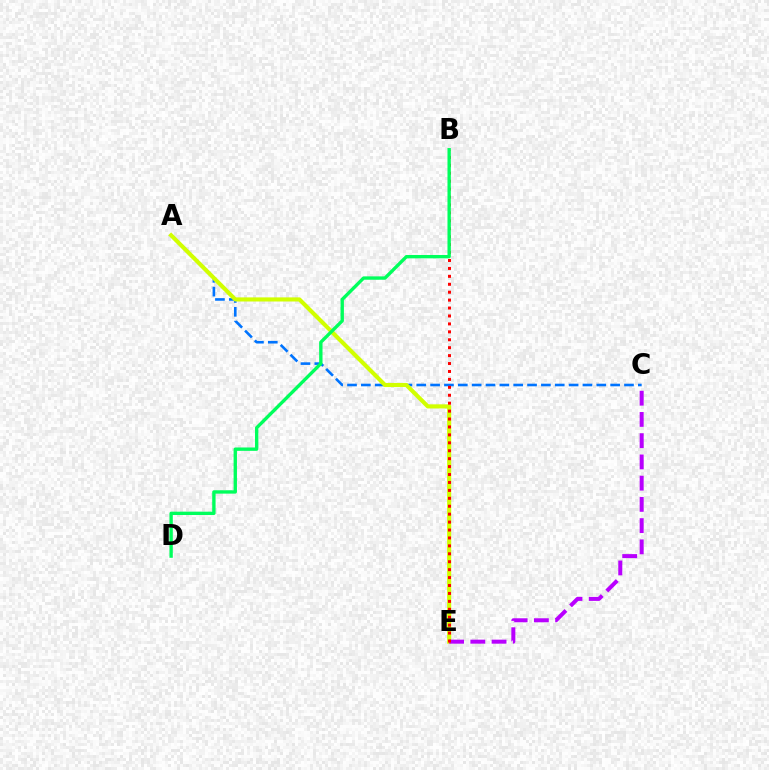{('A', 'C'): [{'color': '#0074ff', 'line_style': 'dashed', 'thickness': 1.88}], ('A', 'E'): [{'color': '#d1ff00', 'line_style': 'solid', 'thickness': 2.96}], ('C', 'E'): [{'color': '#b900ff', 'line_style': 'dashed', 'thickness': 2.88}], ('B', 'E'): [{'color': '#ff0000', 'line_style': 'dotted', 'thickness': 2.15}], ('B', 'D'): [{'color': '#00ff5c', 'line_style': 'solid', 'thickness': 2.42}]}